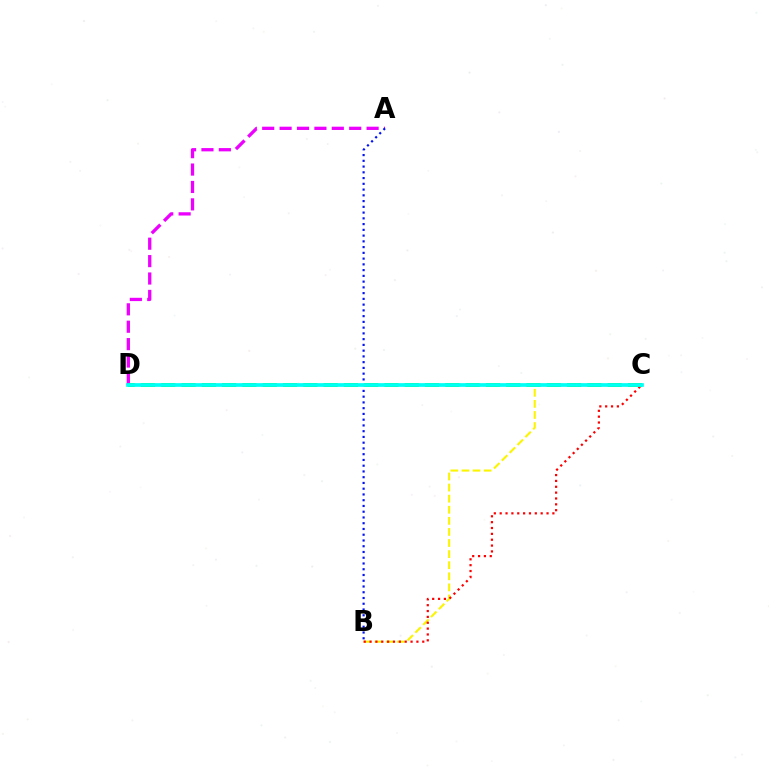{('B', 'C'): [{'color': '#fcf500', 'line_style': 'dashed', 'thickness': 1.51}, {'color': '#ff0000', 'line_style': 'dotted', 'thickness': 1.59}], ('A', 'D'): [{'color': '#ee00ff', 'line_style': 'dashed', 'thickness': 2.36}], ('A', 'B'): [{'color': '#0010ff', 'line_style': 'dotted', 'thickness': 1.56}], ('C', 'D'): [{'color': '#08ff00', 'line_style': 'dashed', 'thickness': 2.76}, {'color': '#00fff6', 'line_style': 'solid', 'thickness': 2.66}]}